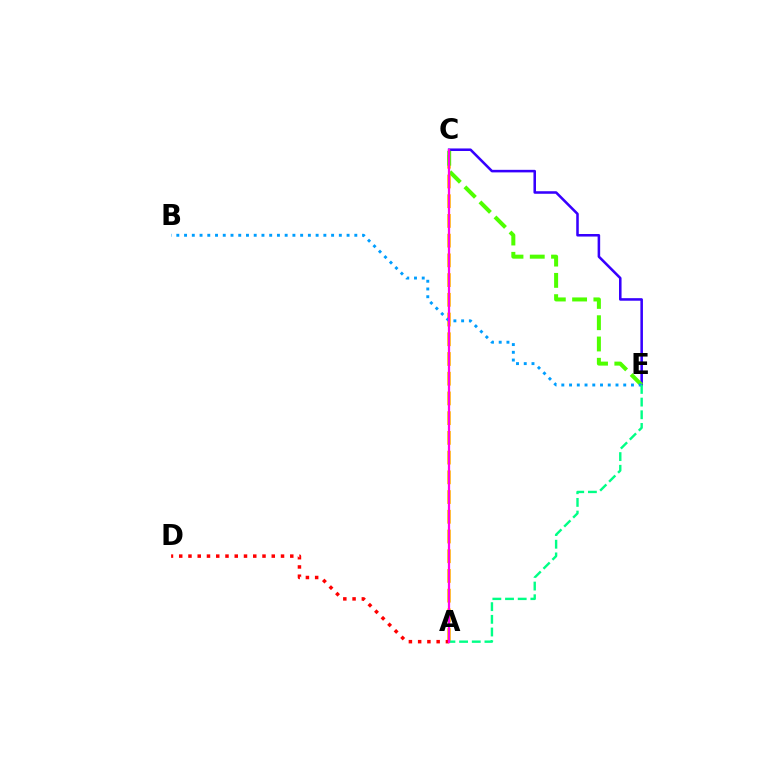{('A', 'C'): [{'color': '#ffd500', 'line_style': 'dashed', 'thickness': 2.68}, {'color': '#ff00ed', 'line_style': 'solid', 'thickness': 1.63}], ('C', 'E'): [{'color': '#3700ff', 'line_style': 'solid', 'thickness': 1.84}, {'color': '#4fff00', 'line_style': 'dashed', 'thickness': 2.89}], ('A', 'D'): [{'color': '#ff0000', 'line_style': 'dotted', 'thickness': 2.51}], ('B', 'E'): [{'color': '#009eff', 'line_style': 'dotted', 'thickness': 2.1}], ('A', 'E'): [{'color': '#00ff86', 'line_style': 'dashed', 'thickness': 1.72}]}